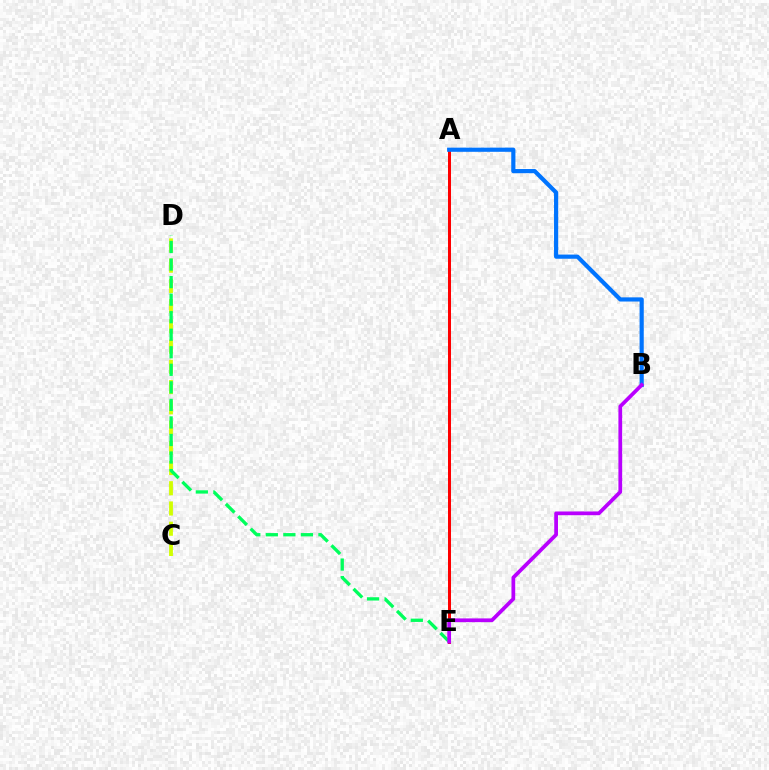{('C', 'D'): [{'color': '#d1ff00', 'line_style': 'dashed', 'thickness': 2.75}], ('A', 'E'): [{'color': '#ff0000', 'line_style': 'solid', 'thickness': 2.16}], ('A', 'B'): [{'color': '#0074ff', 'line_style': 'solid', 'thickness': 3.0}], ('D', 'E'): [{'color': '#00ff5c', 'line_style': 'dashed', 'thickness': 2.38}], ('B', 'E'): [{'color': '#b900ff', 'line_style': 'solid', 'thickness': 2.69}]}